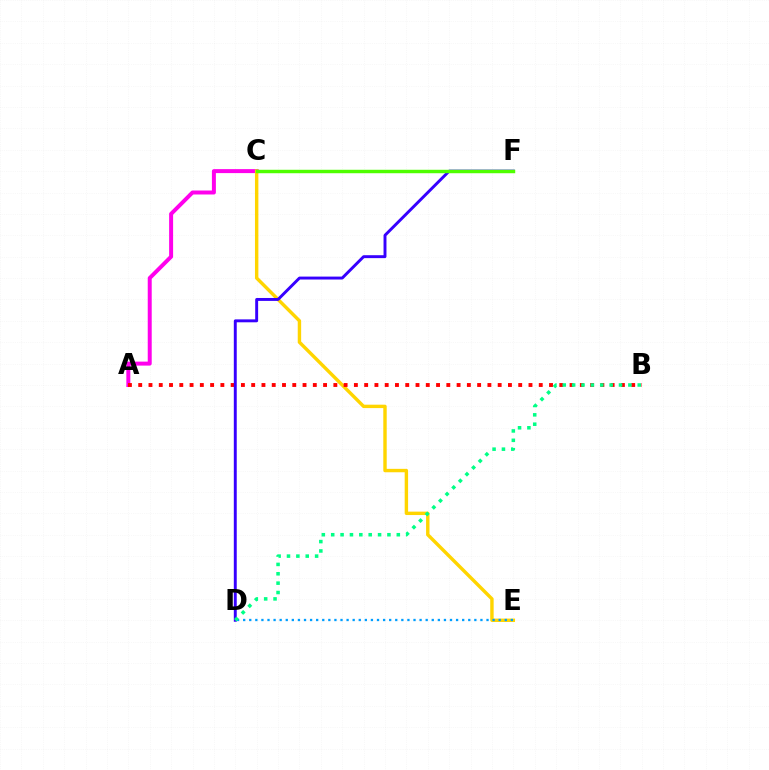{('A', 'C'): [{'color': '#ff00ed', 'line_style': 'solid', 'thickness': 2.86}], ('C', 'E'): [{'color': '#ffd500', 'line_style': 'solid', 'thickness': 2.46}], ('A', 'B'): [{'color': '#ff0000', 'line_style': 'dotted', 'thickness': 2.79}], ('D', 'F'): [{'color': '#3700ff', 'line_style': 'solid', 'thickness': 2.11}], ('D', 'E'): [{'color': '#009eff', 'line_style': 'dotted', 'thickness': 1.65}], ('B', 'D'): [{'color': '#00ff86', 'line_style': 'dotted', 'thickness': 2.55}], ('C', 'F'): [{'color': '#4fff00', 'line_style': 'solid', 'thickness': 2.48}]}